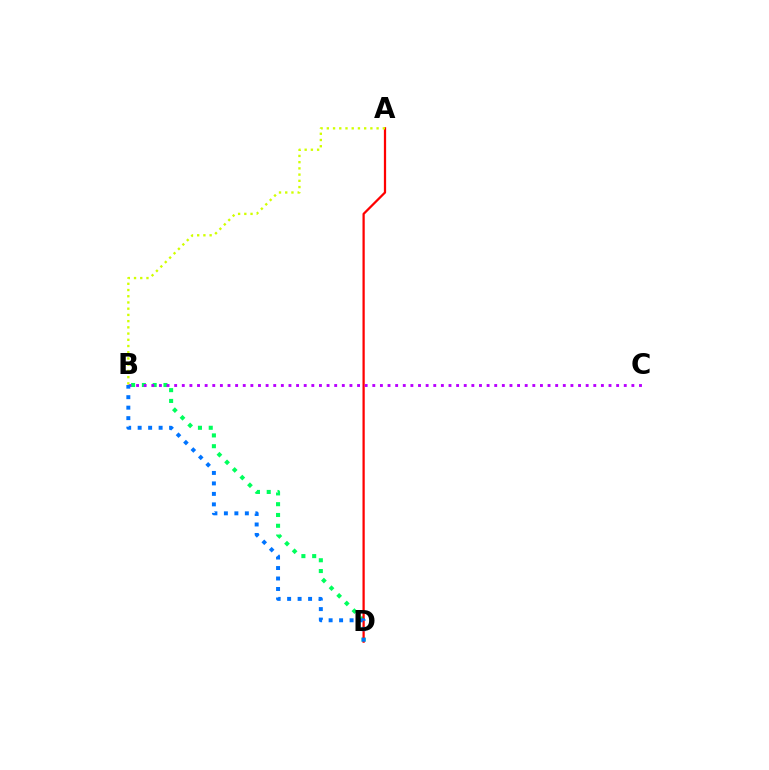{('B', 'D'): [{'color': '#00ff5c', 'line_style': 'dotted', 'thickness': 2.93}, {'color': '#0074ff', 'line_style': 'dotted', 'thickness': 2.85}], ('A', 'D'): [{'color': '#ff0000', 'line_style': 'solid', 'thickness': 1.62}], ('B', 'C'): [{'color': '#b900ff', 'line_style': 'dotted', 'thickness': 2.07}], ('A', 'B'): [{'color': '#d1ff00', 'line_style': 'dotted', 'thickness': 1.69}]}